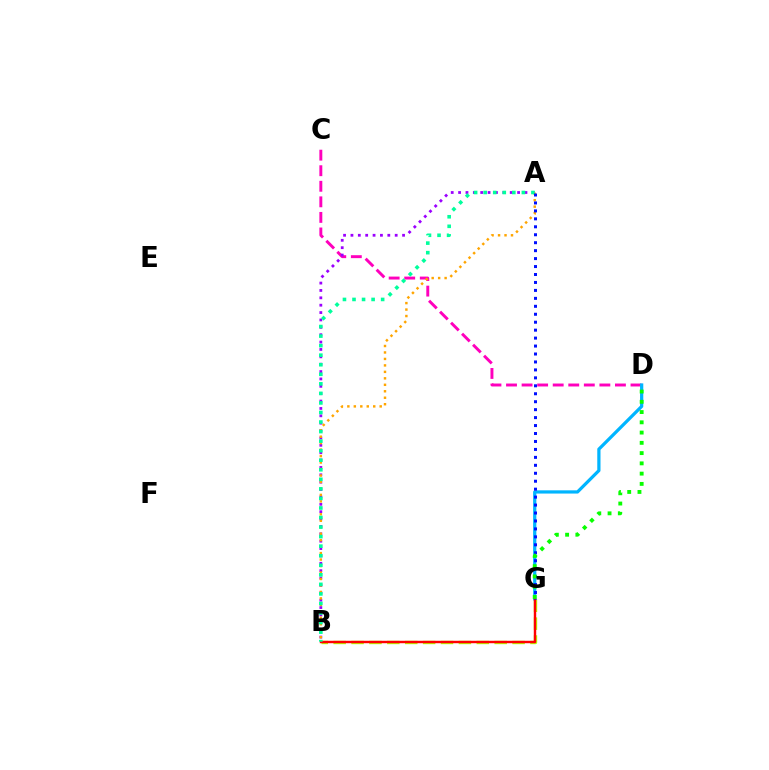{('C', 'D'): [{'color': '#ff00bd', 'line_style': 'dashed', 'thickness': 2.11}], ('D', 'G'): [{'color': '#00b5ff', 'line_style': 'solid', 'thickness': 2.33}, {'color': '#08ff00', 'line_style': 'dotted', 'thickness': 2.79}], ('B', 'G'): [{'color': '#b3ff00', 'line_style': 'dashed', 'thickness': 2.43}, {'color': '#ff0000', 'line_style': 'solid', 'thickness': 1.75}], ('A', 'B'): [{'color': '#9b00ff', 'line_style': 'dotted', 'thickness': 2.0}, {'color': '#ffa500', 'line_style': 'dotted', 'thickness': 1.76}, {'color': '#00ff9d', 'line_style': 'dotted', 'thickness': 2.59}], ('A', 'G'): [{'color': '#0010ff', 'line_style': 'dotted', 'thickness': 2.16}]}